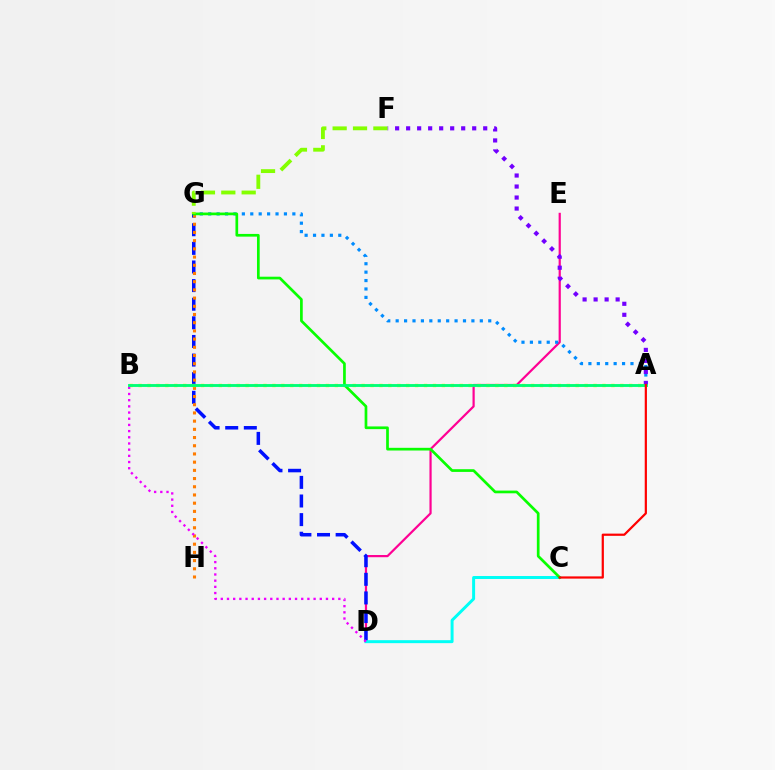{('D', 'E'): [{'color': '#ff0094', 'line_style': 'solid', 'thickness': 1.59}], ('D', 'G'): [{'color': '#0010ff', 'line_style': 'dashed', 'thickness': 2.53}], ('G', 'H'): [{'color': '#ff7c00', 'line_style': 'dotted', 'thickness': 2.23}], ('A', 'G'): [{'color': '#008cff', 'line_style': 'dotted', 'thickness': 2.29}], ('C', 'D'): [{'color': '#00fff6', 'line_style': 'solid', 'thickness': 2.14}], ('A', 'B'): [{'color': '#fcf500', 'line_style': 'dotted', 'thickness': 2.42}, {'color': '#00ff74', 'line_style': 'solid', 'thickness': 2.06}], ('A', 'F'): [{'color': '#7200ff', 'line_style': 'dotted', 'thickness': 2.99}], ('C', 'G'): [{'color': '#08ff00', 'line_style': 'solid', 'thickness': 1.94}], ('B', 'D'): [{'color': '#ee00ff', 'line_style': 'dotted', 'thickness': 1.68}], ('A', 'C'): [{'color': '#ff0000', 'line_style': 'solid', 'thickness': 1.6}], ('F', 'G'): [{'color': '#84ff00', 'line_style': 'dashed', 'thickness': 2.77}]}